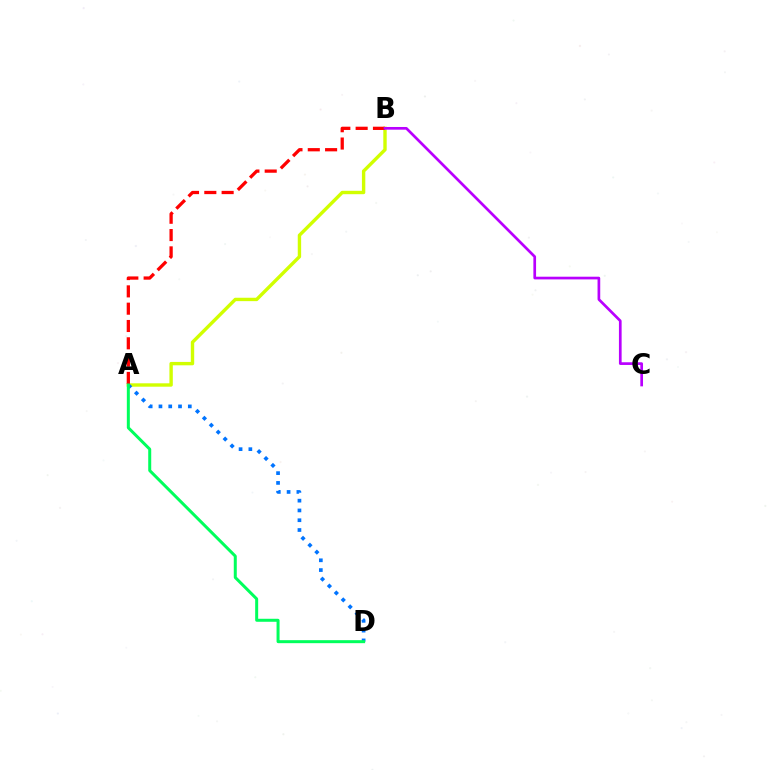{('A', 'B'): [{'color': '#d1ff00', 'line_style': 'solid', 'thickness': 2.44}, {'color': '#ff0000', 'line_style': 'dashed', 'thickness': 2.35}], ('A', 'D'): [{'color': '#0074ff', 'line_style': 'dotted', 'thickness': 2.66}, {'color': '#00ff5c', 'line_style': 'solid', 'thickness': 2.16}], ('B', 'C'): [{'color': '#b900ff', 'line_style': 'solid', 'thickness': 1.94}]}